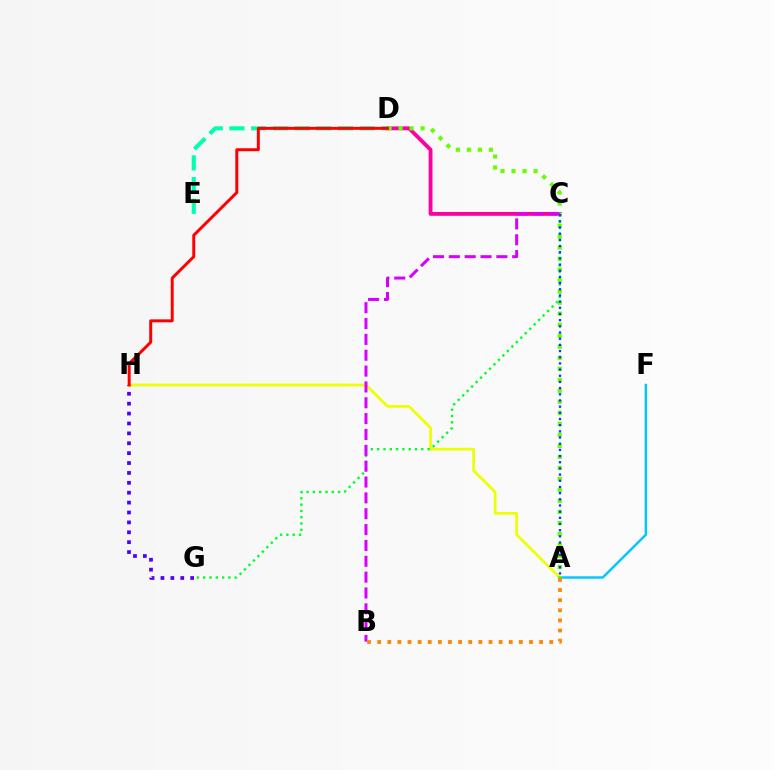{('A', 'H'): [{'color': '#eeff00', 'line_style': 'solid', 'thickness': 1.97}], ('C', 'D'): [{'color': '#ff00a0', 'line_style': 'solid', 'thickness': 2.76}], ('G', 'H'): [{'color': '#4f00ff', 'line_style': 'dotted', 'thickness': 2.69}], ('C', 'G'): [{'color': '#00ff27', 'line_style': 'dotted', 'thickness': 1.71}], ('D', 'E'): [{'color': '#00ffaf', 'line_style': 'dashed', 'thickness': 2.95}], ('A', 'F'): [{'color': '#00c7ff', 'line_style': 'solid', 'thickness': 1.74}], ('A', 'D'): [{'color': '#66ff00', 'line_style': 'dotted', 'thickness': 2.99}], ('B', 'C'): [{'color': '#d600ff', 'line_style': 'dashed', 'thickness': 2.15}], ('D', 'H'): [{'color': '#ff0000', 'line_style': 'solid', 'thickness': 2.14}], ('A', 'B'): [{'color': '#ff8800', 'line_style': 'dotted', 'thickness': 2.75}], ('A', 'C'): [{'color': '#003fff', 'line_style': 'dotted', 'thickness': 1.68}]}